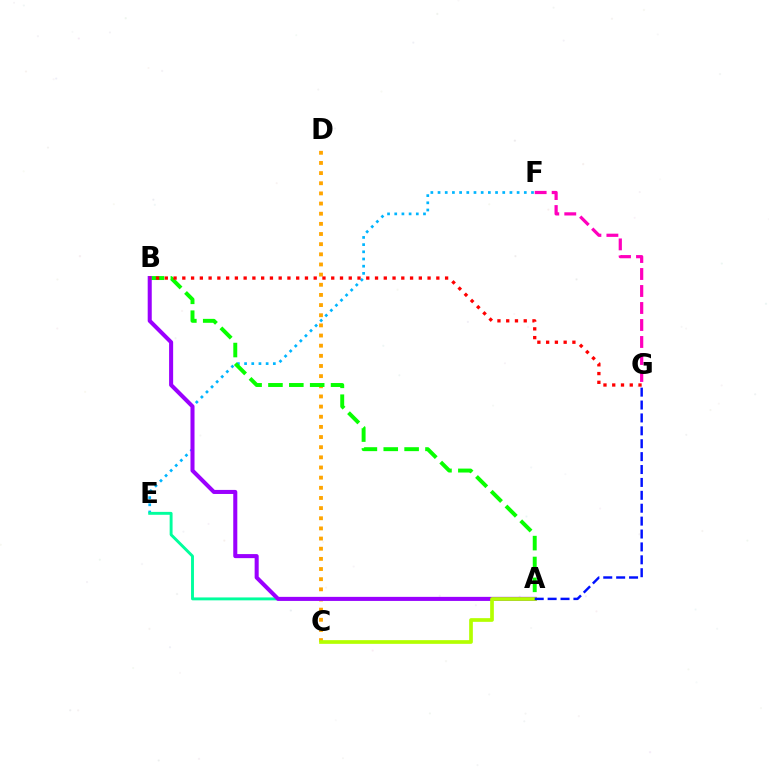{('E', 'F'): [{'color': '#00b5ff', 'line_style': 'dotted', 'thickness': 1.95}], ('C', 'D'): [{'color': '#ffa500', 'line_style': 'dotted', 'thickness': 2.76}], ('A', 'E'): [{'color': '#00ff9d', 'line_style': 'solid', 'thickness': 2.1}], ('A', 'B'): [{'color': '#08ff00', 'line_style': 'dashed', 'thickness': 2.83}, {'color': '#9b00ff', 'line_style': 'solid', 'thickness': 2.92}], ('B', 'G'): [{'color': '#ff0000', 'line_style': 'dotted', 'thickness': 2.38}], ('A', 'C'): [{'color': '#b3ff00', 'line_style': 'solid', 'thickness': 2.66}], ('F', 'G'): [{'color': '#ff00bd', 'line_style': 'dashed', 'thickness': 2.31}], ('A', 'G'): [{'color': '#0010ff', 'line_style': 'dashed', 'thickness': 1.75}]}